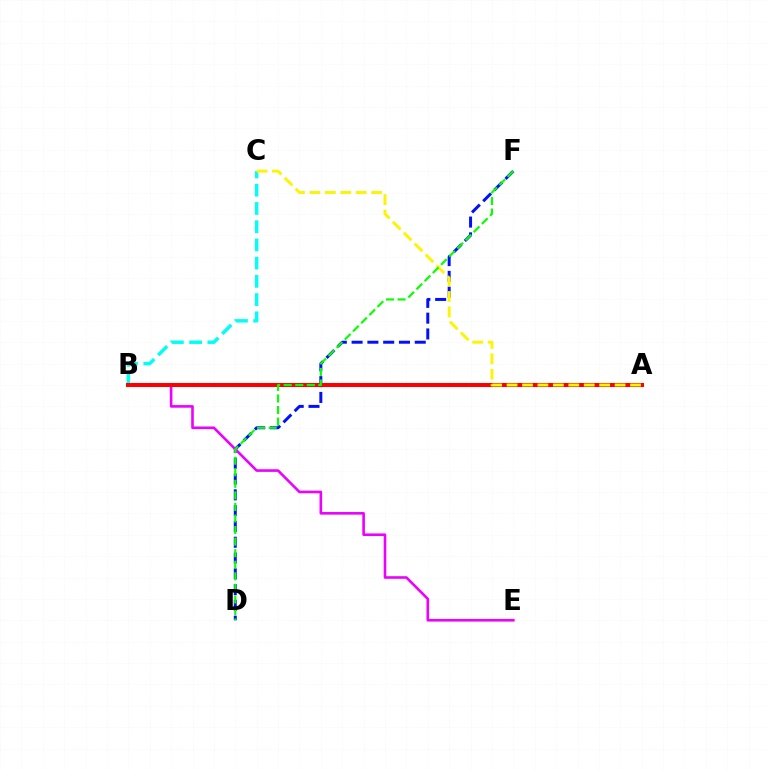{('B', 'C'): [{'color': '#00fff6', 'line_style': 'dashed', 'thickness': 2.48}], ('D', 'F'): [{'color': '#0010ff', 'line_style': 'dashed', 'thickness': 2.15}, {'color': '#08ff00', 'line_style': 'dashed', 'thickness': 1.57}], ('B', 'E'): [{'color': '#ee00ff', 'line_style': 'solid', 'thickness': 1.89}], ('A', 'B'): [{'color': '#ff0000', 'line_style': 'solid', 'thickness': 2.9}], ('A', 'C'): [{'color': '#fcf500', 'line_style': 'dashed', 'thickness': 2.1}]}